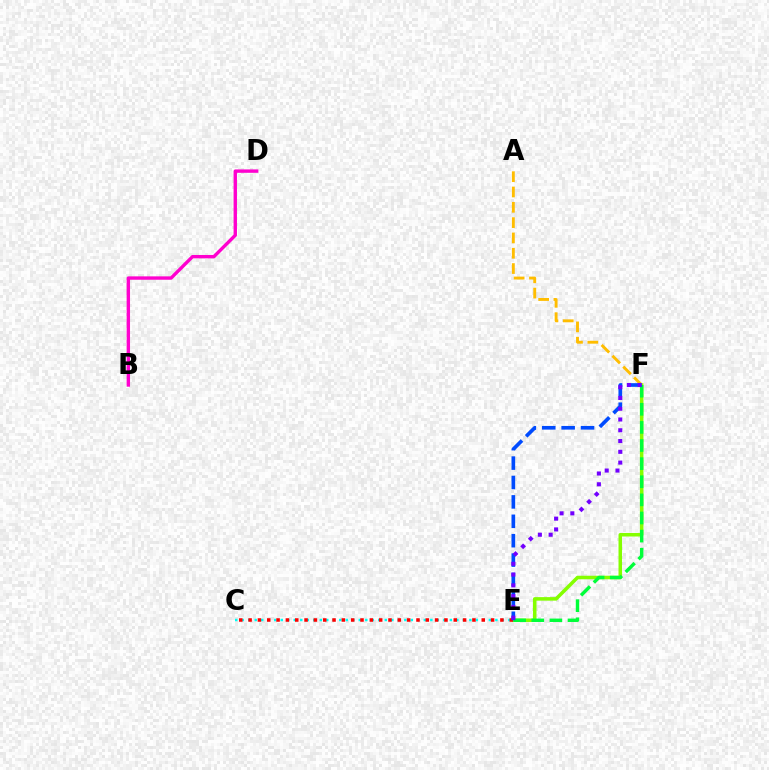{('C', 'E'): [{'color': '#00fff6', 'line_style': 'dotted', 'thickness': 1.77}, {'color': '#ff0000', 'line_style': 'dotted', 'thickness': 2.53}], ('E', 'F'): [{'color': '#84ff00', 'line_style': 'solid', 'thickness': 2.54}, {'color': '#00ff39', 'line_style': 'dashed', 'thickness': 2.46}, {'color': '#004bff', 'line_style': 'dashed', 'thickness': 2.64}, {'color': '#7200ff', 'line_style': 'dotted', 'thickness': 2.93}], ('A', 'F'): [{'color': '#ffbd00', 'line_style': 'dashed', 'thickness': 2.08}], ('B', 'D'): [{'color': '#ff00cf', 'line_style': 'solid', 'thickness': 2.44}]}